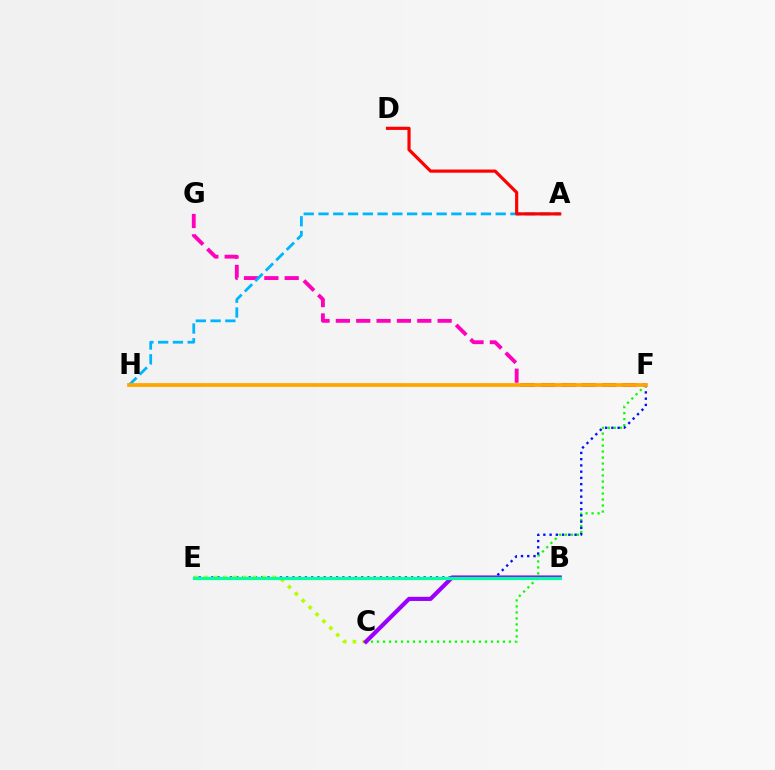{('C', 'F'): [{'color': '#08ff00', 'line_style': 'dotted', 'thickness': 1.63}], ('E', 'F'): [{'color': '#0010ff', 'line_style': 'dotted', 'thickness': 1.7}], ('F', 'G'): [{'color': '#ff00bd', 'line_style': 'dashed', 'thickness': 2.76}], ('A', 'H'): [{'color': '#00b5ff', 'line_style': 'dashed', 'thickness': 2.01}], ('A', 'D'): [{'color': '#ff0000', 'line_style': 'solid', 'thickness': 2.28}], ('C', 'E'): [{'color': '#b3ff00', 'line_style': 'dotted', 'thickness': 2.64}], ('B', 'C'): [{'color': '#9b00ff', 'line_style': 'solid', 'thickness': 2.99}], ('B', 'E'): [{'color': '#00ff9d', 'line_style': 'solid', 'thickness': 2.29}], ('F', 'H'): [{'color': '#ffa500', 'line_style': 'solid', 'thickness': 2.69}]}